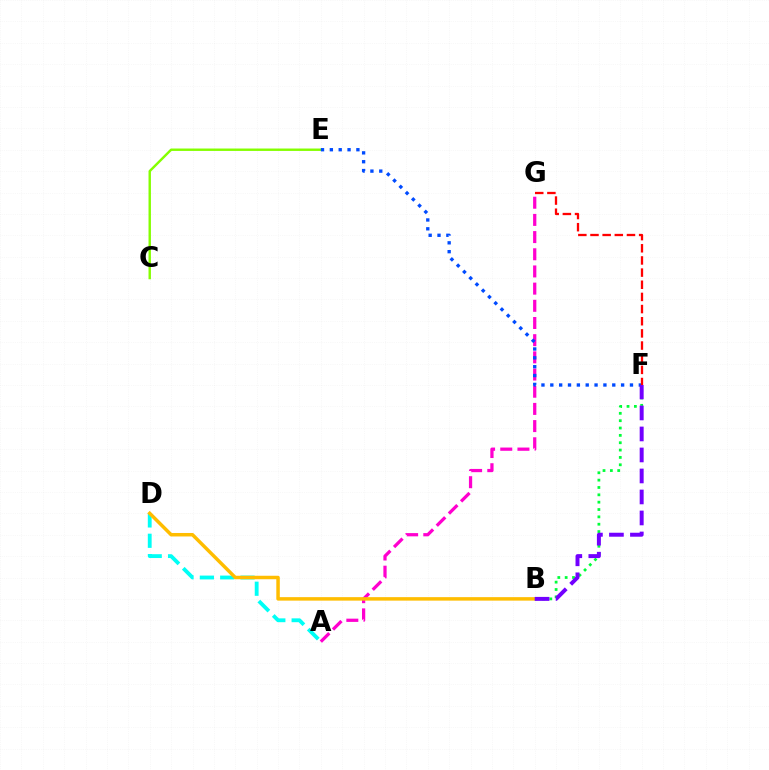{('A', 'G'): [{'color': '#ff00cf', 'line_style': 'dashed', 'thickness': 2.33}], ('C', 'E'): [{'color': '#84ff00', 'line_style': 'solid', 'thickness': 1.74}], ('E', 'F'): [{'color': '#004bff', 'line_style': 'dotted', 'thickness': 2.4}], ('B', 'F'): [{'color': '#00ff39', 'line_style': 'dotted', 'thickness': 2.0}, {'color': '#7200ff', 'line_style': 'dashed', 'thickness': 2.85}], ('F', 'G'): [{'color': '#ff0000', 'line_style': 'dashed', 'thickness': 1.65}], ('A', 'D'): [{'color': '#00fff6', 'line_style': 'dashed', 'thickness': 2.76}], ('B', 'D'): [{'color': '#ffbd00', 'line_style': 'solid', 'thickness': 2.51}]}